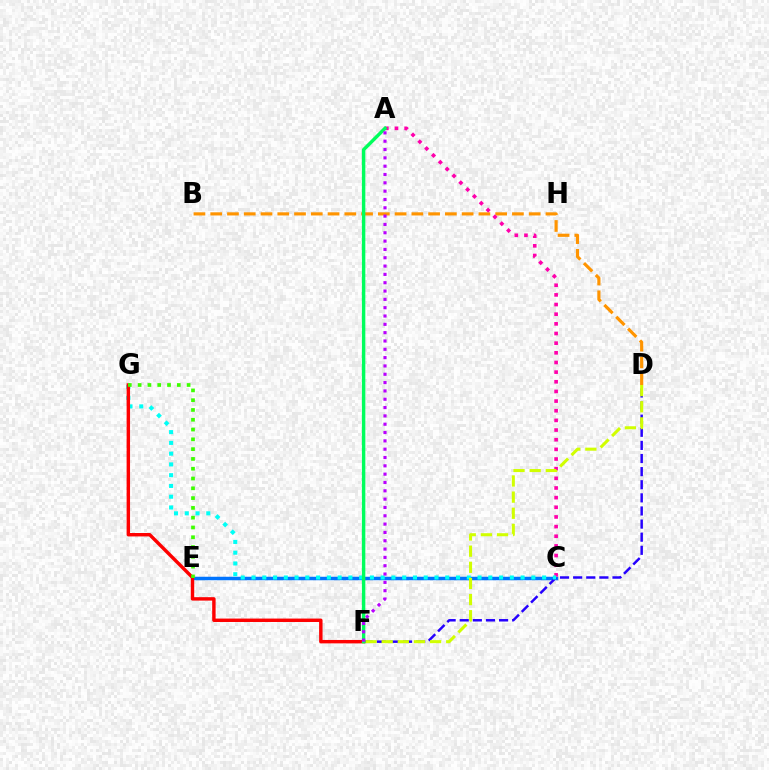{('C', 'E'): [{'color': '#0074ff', 'line_style': 'solid', 'thickness': 2.51}], ('B', 'D'): [{'color': '#ff9400', 'line_style': 'dashed', 'thickness': 2.28}], ('D', 'F'): [{'color': '#2500ff', 'line_style': 'dashed', 'thickness': 1.78}, {'color': '#d1ff00', 'line_style': 'dashed', 'thickness': 2.19}], ('A', 'C'): [{'color': '#ff00ac', 'line_style': 'dotted', 'thickness': 2.62}], ('C', 'G'): [{'color': '#00fff6', 'line_style': 'dotted', 'thickness': 2.92}], ('F', 'G'): [{'color': '#ff0000', 'line_style': 'solid', 'thickness': 2.46}], ('A', 'F'): [{'color': '#00ff5c', 'line_style': 'solid', 'thickness': 2.47}, {'color': '#b900ff', 'line_style': 'dotted', 'thickness': 2.26}], ('E', 'G'): [{'color': '#3dff00', 'line_style': 'dotted', 'thickness': 2.66}]}